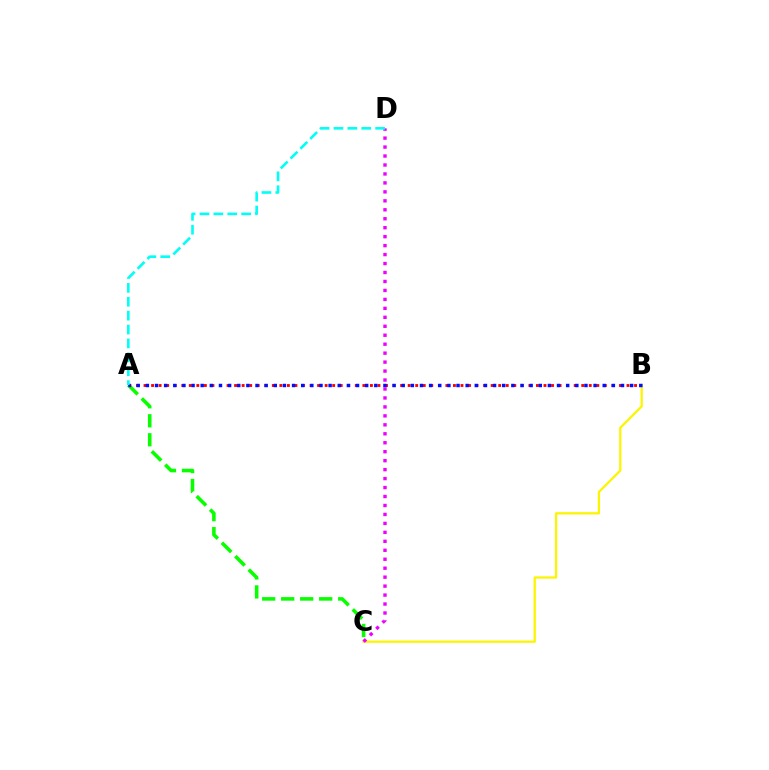{('A', 'C'): [{'color': '#08ff00', 'line_style': 'dashed', 'thickness': 2.58}], ('A', 'B'): [{'color': '#ff0000', 'line_style': 'dotted', 'thickness': 2.05}, {'color': '#0010ff', 'line_style': 'dotted', 'thickness': 2.48}], ('B', 'C'): [{'color': '#fcf500', 'line_style': 'solid', 'thickness': 1.63}], ('C', 'D'): [{'color': '#ee00ff', 'line_style': 'dotted', 'thickness': 2.43}], ('A', 'D'): [{'color': '#00fff6', 'line_style': 'dashed', 'thickness': 1.89}]}